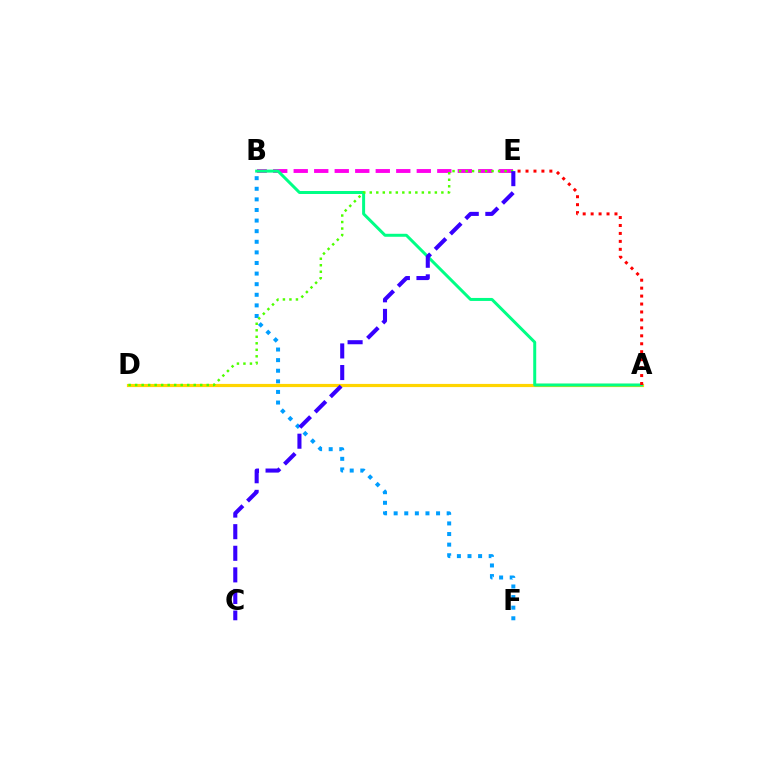{('B', 'F'): [{'color': '#009eff', 'line_style': 'dotted', 'thickness': 2.88}], ('B', 'E'): [{'color': '#ff00ed', 'line_style': 'dashed', 'thickness': 2.79}], ('A', 'D'): [{'color': '#ffd500', 'line_style': 'solid', 'thickness': 2.29}], ('A', 'B'): [{'color': '#00ff86', 'line_style': 'solid', 'thickness': 2.15}], ('A', 'E'): [{'color': '#ff0000', 'line_style': 'dotted', 'thickness': 2.16}], ('D', 'E'): [{'color': '#4fff00', 'line_style': 'dotted', 'thickness': 1.77}], ('C', 'E'): [{'color': '#3700ff', 'line_style': 'dashed', 'thickness': 2.93}]}